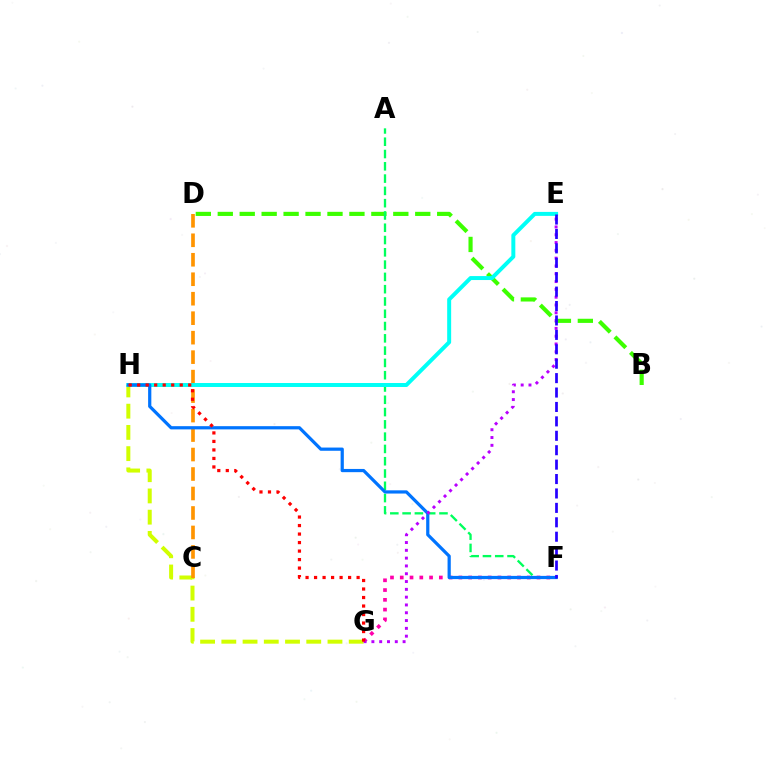{('F', 'G'): [{'color': '#ff00ac', 'line_style': 'dotted', 'thickness': 2.65}], ('B', 'D'): [{'color': '#3dff00', 'line_style': 'dashed', 'thickness': 2.98}], ('A', 'F'): [{'color': '#00ff5c', 'line_style': 'dashed', 'thickness': 1.67}], ('G', 'H'): [{'color': '#d1ff00', 'line_style': 'dashed', 'thickness': 2.88}, {'color': '#ff0000', 'line_style': 'dotted', 'thickness': 2.31}], ('C', 'D'): [{'color': '#ff9400', 'line_style': 'dashed', 'thickness': 2.65}], ('E', 'H'): [{'color': '#00fff6', 'line_style': 'solid', 'thickness': 2.86}], ('F', 'H'): [{'color': '#0074ff', 'line_style': 'solid', 'thickness': 2.32}], ('E', 'G'): [{'color': '#b900ff', 'line_style': 'dotted', 'thickness': 2.12}], ('E', 'F'): [{'color': '#2500ff', 'line_style': 'dashed', 'thickness': 1.96}]}